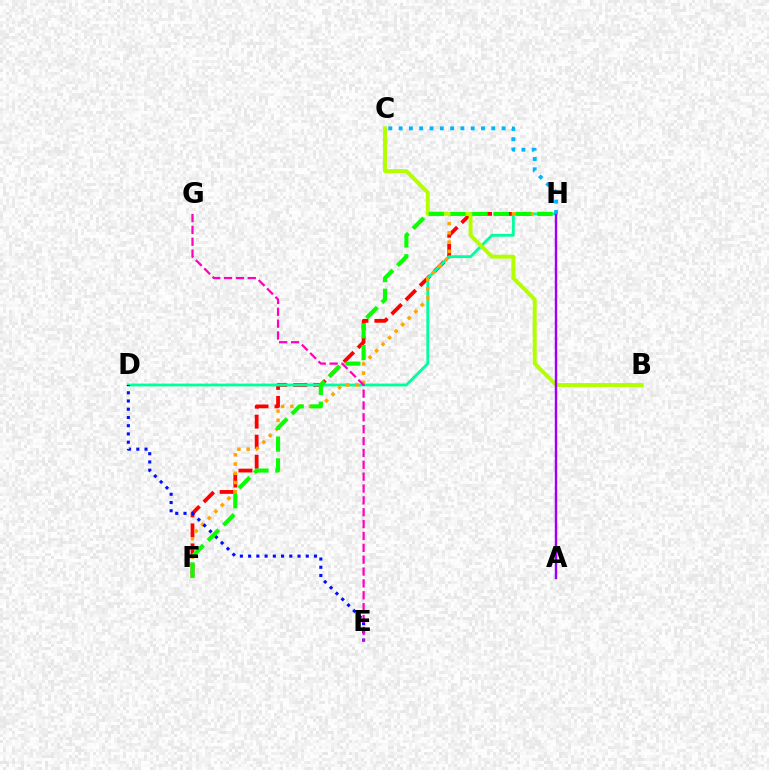{('F', 'H'): [{'color': '#ff0000', 'line_style': 'dashed', 'thickness': 2.72}, {'color': '#ffa500', 'line_style': 'dotted', 'thickness': 2.51}, {'color': '#08ff00', 'line_style': 'dashed', 'thickness': 2.95}], ('D', 'H'): [{'color': '#00ff9d', 'line_style': 'solid', 'thickness': 2.04}], ('D', 'E'): [{'color': '#0010ff', 'line_style': 'dotted', 'thickness': 2.24}], ('E', 'G'): [{'color': '#ff00bd', 'line_style': 'dashed', 'thickness': 1.61}], ('B', 'C'): [{'color': '#b3ff00', 'line_style': 'solid', 'thickness': 2.83}], ('A', 'H'): [{'color': '#9b00ff', 'line_style': 'solid', 'thickness': 1.73}], ('C', 'H'): [{'color': '#00b5ff', 'line_style': 'dotted', 'thickness': 2.8}]}